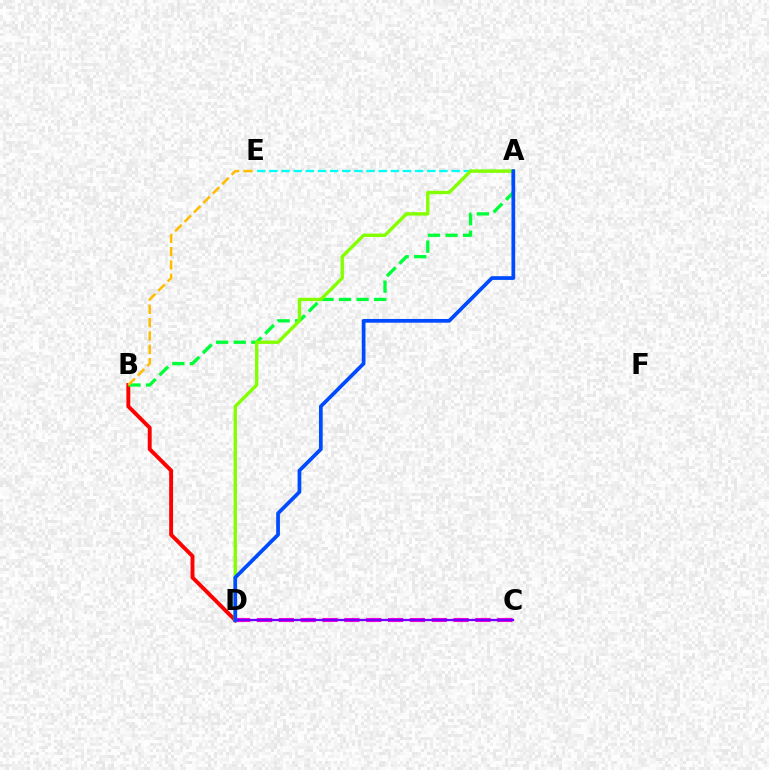{('B', 'D'): [{'color': '#ff0000', 'line_style': 'solid', 'thickness': 2.81}], ('A', 'E'): [{'color': '#00fff6', 'line_style': 'dashed', 'thickness': 1.65}], ('C', 'D'): [{'color': '#ff00cf', 'line_style': 'dashed', 'thickness': 2.97}, {'color': '#7200ff', 'line_style': 'solid', 'thickness': 1.66}], ('A', 'B'): [{'color': '#00ff39', 'line_style': 'dashed', 'thickness': 2.39}], ('A', 'D'): [{'color': '#84ff00', 'line_style': 'solid', 'thickness': 2.43}, {'color': '#004bff', 'line_style': 'solid', 'thickness': 2.68}], ('B', 'E'): [{'color': '#ffbd00', 'line_style': 'dashed', 'thickness': 1.81}]}